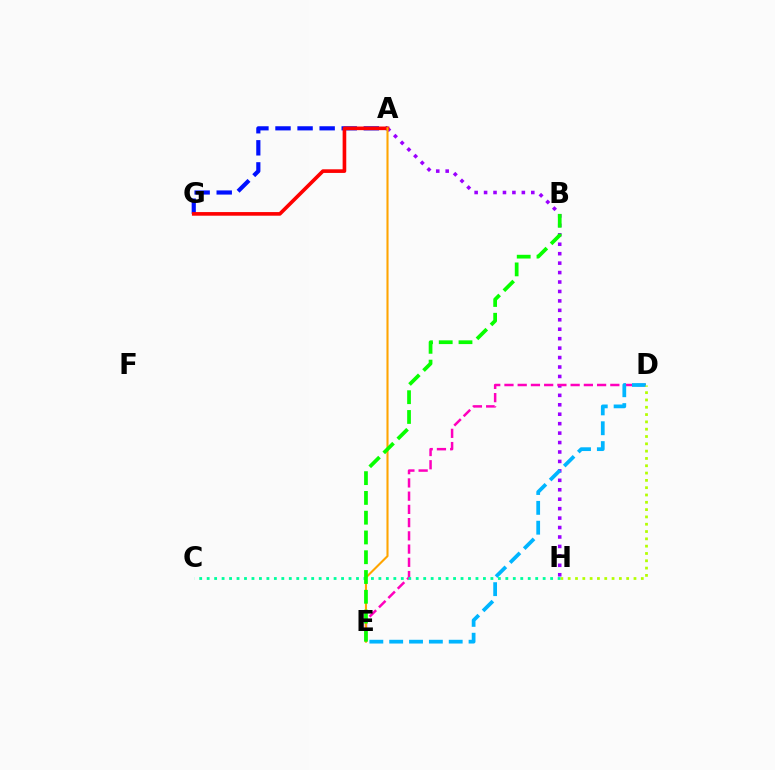{('A', 'H'): [{'color': '#9b00ff', 'line_style': 'dotted', 'thickness': 2.57}], ('D', 'E'): [{'color': '#ff00bd', 'line_style': 'dashed', 'thickness': 1.8}, {'color': '#00b5ff', 'line_style': 'dashed', 'thickness': 2.7}], ('A', 'G'): [{'color': '#0010ff', 'line_style': 'dashed', 'thickness': 3.0}, {'color': '#ff0000', 'line_style': 'solid', 'thickness': 2.62}], ('D', 'H'): [{'color': '#b3ff00', 'line_style': 'dotted', 'thickness': 1.99}], ('A', 'E'): [{'color': '#ffa500', 'line_style': 'solid', 'thickness': 1.51}], ('C', 'H'): [{'color': '#00ff9d', 'line_style': 'dotted', 'thickness': 2.03}], ('B', 'E'): [{'color': '#08ff00', 'line_style': 'dashed', 'thickness': 2.69}]}